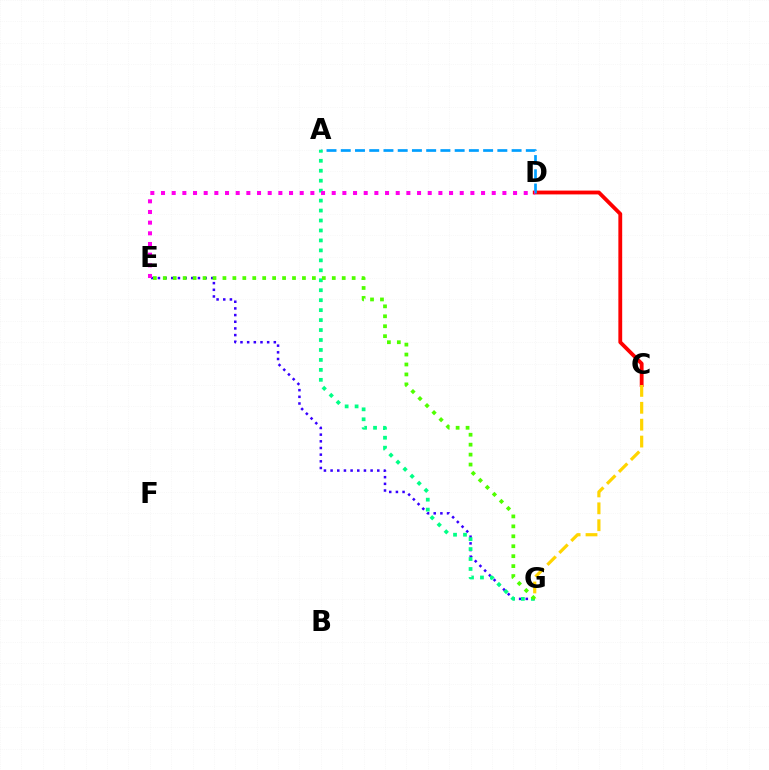{('E', 'G'): [{'color': '#3700ff', 'line_style': 'dotted', 'thickness': 1.81}, {'color': '#4fff00', 'line_style': 'dotted', 'thickness': 2.7}], ('C', 'D'): [{'color': '#ff0000', 'line_style': 'solid', 'thickness': 2.75}], ('C', 'G'): [{'color': '#ffd500', 'line_style': 'dashed', 'thickness': 2.29}], ('A', 'D'): [{'color': '#009eff', 'line_style': 'dashed', 'thickness': 1.93}], ('A', 'G'): [{'color': '#00ff86', 'line_style': 'dotted', 'thickness': 2.71}], ('D', 'E'): [{'color': '#ff00ed', 'line_style': 'dotted', 'thickness': 2.9}]}